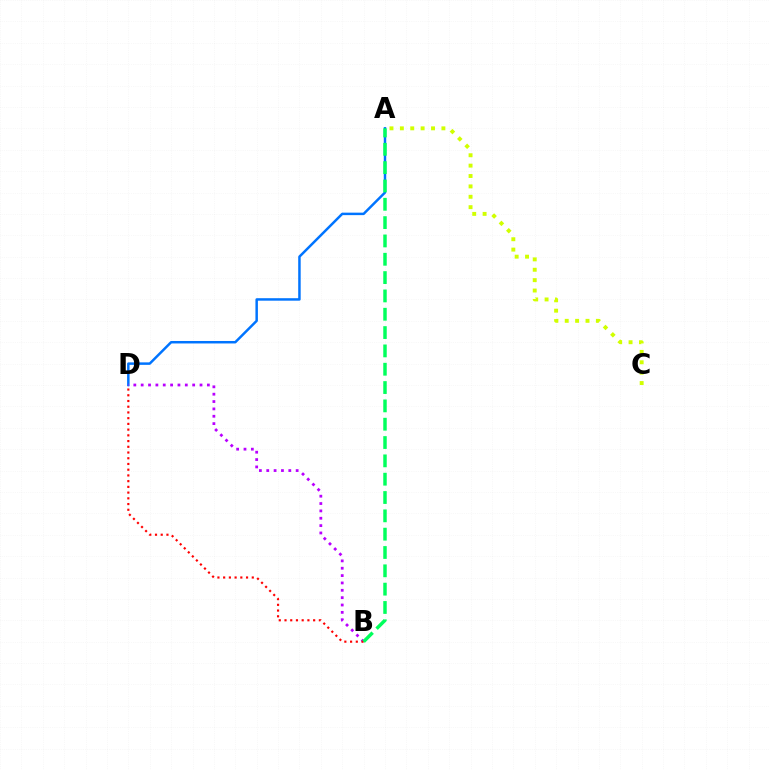{('A', 'C'): [{'color': '#d1ff00', 'line_style': 'dotted', 'thickness': 2.82}], ('A', 'D'): [{'color': '#0074ff', 'line_style': 'solid', 'thickness': 1.79}], ('B', 'D'): [{'color': '#b900ff', 'line_style': 'dotted', 'thickness': 2.0}, {'color': '#ff0000', 'line_style': 'dotted', 'thickness': 1.56}], ('A', 'B'): [{'color': '#00ff5c', 'line_style': 'dashed', 'thickness': 2.49}]}